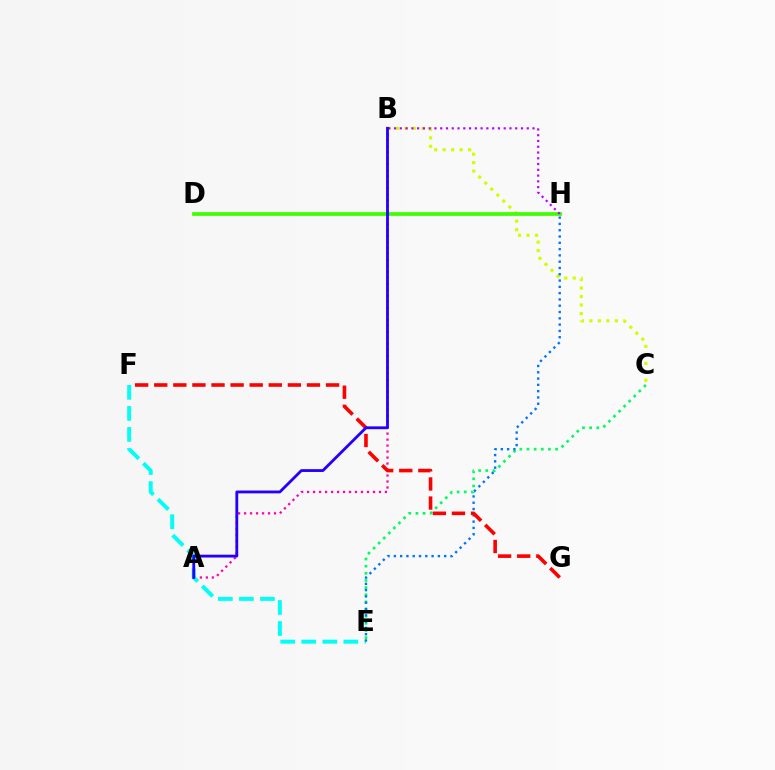{('A', 'B'): [{'color': '#ff00ac', 'line_style': 'dotted', 'thickness': 1.63}, {'color': '#2500ff', 'line_style': 'solid', 'thickness': 2.03}], ('C', 'E'): [{'color': '#00ff5c', 'line_style': 'dotted', 'thickness': 1.94}], ('D', 'H'): [{'color': '#ff9400', 'line_style': 'solid', 'thickness': 1.53}, {'color': '#3dff00', 'line_style': 'solid', 'thickness': 2.66}], ('B', 'C'): [{'color': '#d1ff00', 'line_style': 'dotted', 'thickness': 2.31}], ('E', 'F'): [{'color': '#00fff6', 'line_style': 'dashed', 'thickness': 2.86}], ('E', 'H'): [{'color': '#0074ff', 'line_style': 'dotted', 'thickness': 1.71}], ('F', 'G'): [{'color': '#ff0000', 'line_style': 'dashed', 'thickness': 2.59}], ('B', 'H'): [{'color': '#b900ff', 'line_style': 'dotted', 'thickness': 1.57}]}